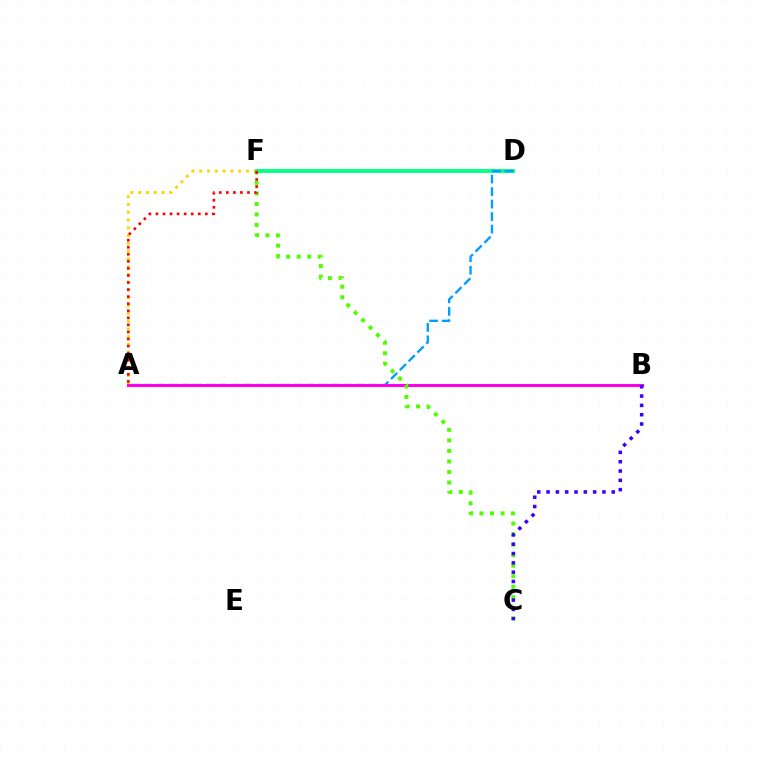{('A', 'F'): [{'color': '#ffd500', 'line_style': 'dotted', 'thickness': 2.11}, {'color': '#ff0000', 'line_style': 'dotted', 'thickness': 1.92}], ('D', 'F'): [{'color': '#00ff86', 'line_style': 'solid', 'thickness': 2.8}], ('A', 'D'): [{'color': '#009eff', 'line_style': 'dashed', 'thickness': 1.7}], ('A', 'B'): [{'color': '#ff00ed', 'line_style': 'solid', 'thickness': 2.2}], ('C', 'F'): [{'color': '#4fff00', 'line_style': 'dotted', 'thickness': 2.86}], ('B', 'C'): [{'color': '#3700ff', 'line_style': 'dotted', 'thickness': 2.53}]}